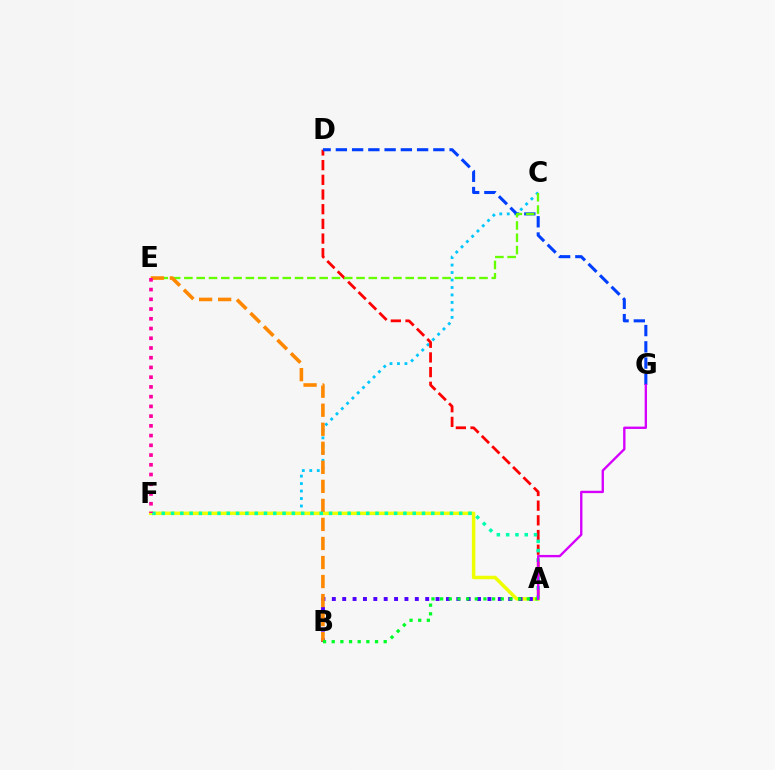{('C', 'F'): [{'color': '#00c7ff', 'line_style': 'dotted', 'thickness': 2.03}], ('A', 'D'): [{'color': '#ff0000', 'line_style': 'dashed', 'thickness': 1.99}], ('D', 'G'): [{'color': '#003fff', 'line_style': 'dashed', 'thickness': 2.21}], ('A', 'F'): [{'color': '#eeff00', 'line_style': 'solid', 'thickness': 2.52}, {'color': '#00ffaf', 'line_style': 'dotted', 'thickness': 2.53}], ('C', 'E'): [{'color': '#66ff00', 'line_style': 'dashed', 'thickness': 1.67}], ('A', 'B'): [{'color': '#4f00ff', 'line_style': 'dotted', 'thickness': 2.82}, {'color': '#00ff27', 'line_style': 'dotted', 'thickness': 2.35}], ('B', 'E'): [{'color': '#ff8800', 'line_style': 'dashed', 'thickness': 2.59}], ('E', 'F'): [{'color': '#ff00a0', 'line_style': 'dotted', 'thickness': 2.64}], ('A', 'G'): [{'color': '#d600ff', 'line_style': 'solid', 'thickness': 1.7}]}